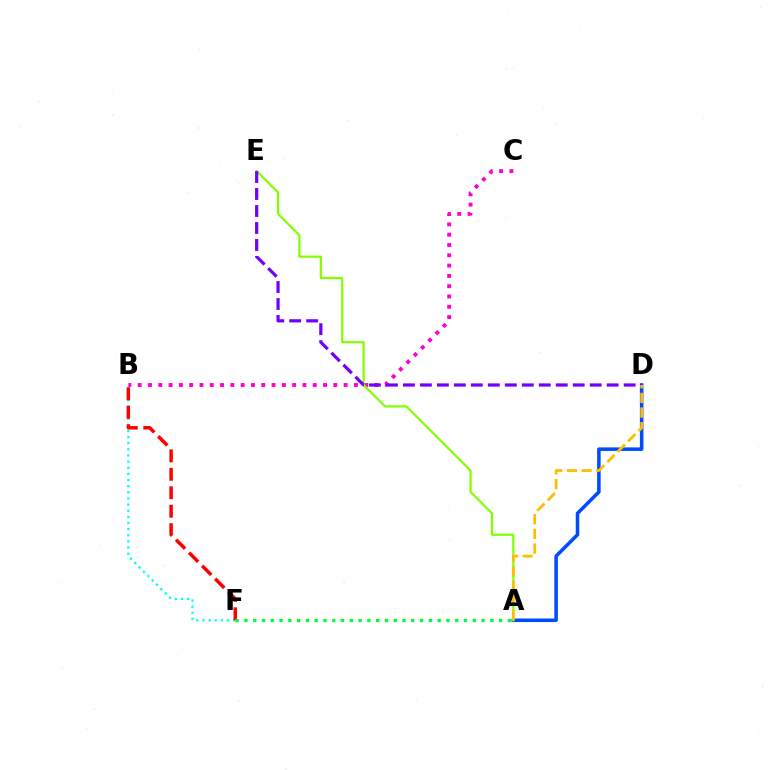{('A', 'D'): [{'color': '#004bff', 'line_style': 'solid', 'thickness': 2.55}, {'color': '#ffbd00', 'line_style': 'dashed', 'thickness': 1.99}], ('B', 'F'): [{'color': '#00fff6', 'line_style': 'dotted', 'thickness': 1.67}, {'color': '#ff0000', 'line_style': 'dashed', 'thickness': 2.51}], ('B', 'C'): [{'color': '#ff00cf', 'line_style': 'dotted', 'thickness': 2.8}], ('A', 'E'): [{'color': '#84ff00', 'line_style': 'solid', 'thickness': 1.61}], ('D', 'E'): [{'color': '#7200ff', 'line_style': 'dashed', 'thickness': 2.31}], ('A', 'F'): [{'color': '#00ff39', 'line_style': 'dotted', 'thickness': 2.39}]}